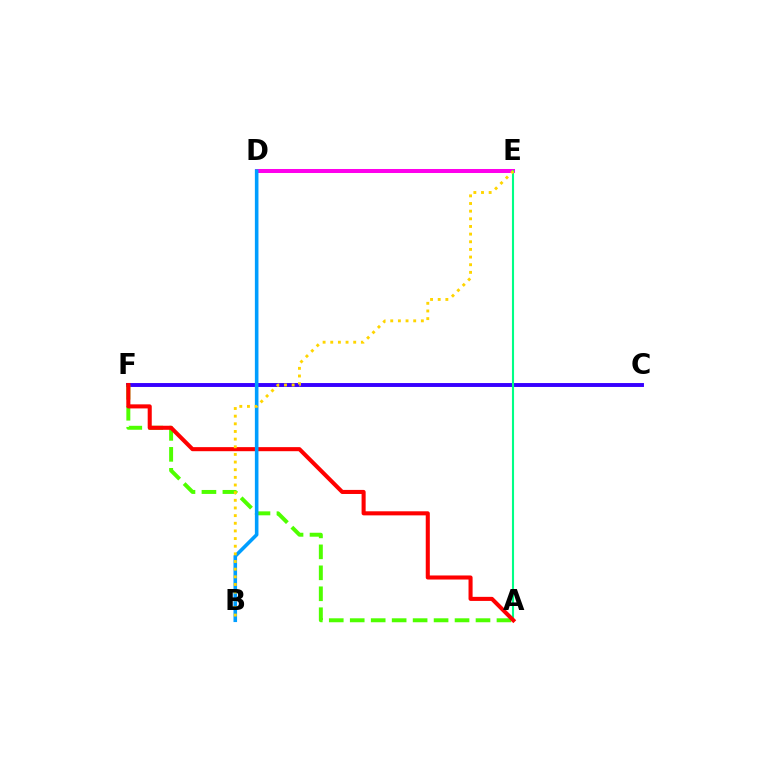{('D', 'E'): [{'color': '#ff00ed', 'line_style': 'solid', 'thickness': 2.89}], ('C', 'F'): [{'color': '#3700ff', 'line_style': 'solid', 'thickness': 2.81}], ('A', 'F'): [{'color': '#4fff00', 'line_style': 'dashed', 'thickness': 2.85}, {'color': '#ff0000', 'line_style': 'solid', 'thickness': 2.93}], ('A', 'E'): [{'color': '#00ff86', 'line_style': 'solid', 'thickness': 1.51}], ('B', 'D'): [{'color': '#009eff', 'line_style': 'solid', 'thickness': 2.58}], ('B', 'E'): [{'color': '#ffd500', 'line_style': 'dotted', 'thickness': 2.08}]}